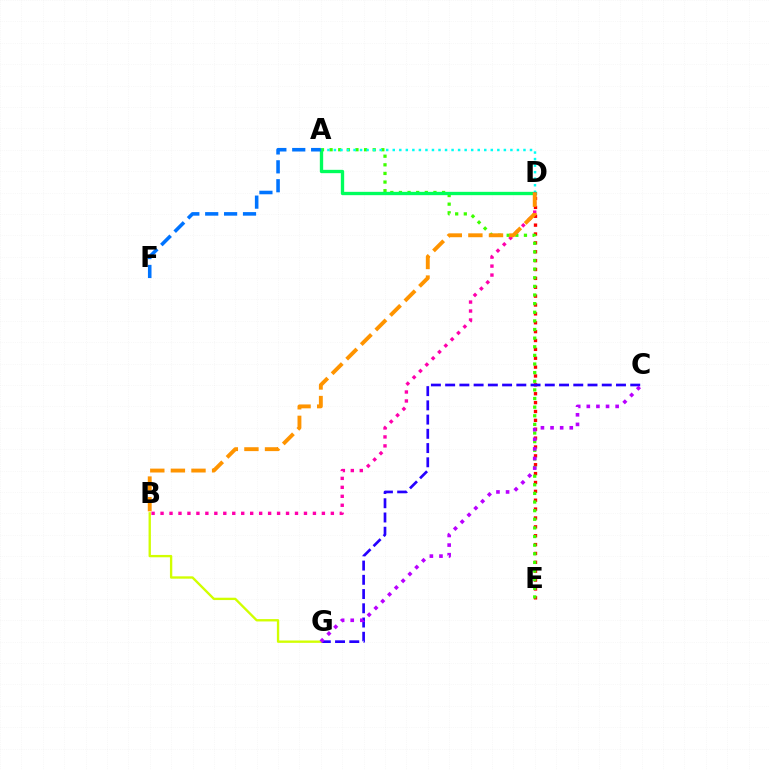{('D', 'E'): [{'color': '#ff0000', 'line_style': 'dotted', 'thickness': 2.41}], ('C', 'G'): [{'color': '#2500ff', 'line_style': 'dashed', 'thickness': 1.93}, {'color': '#b900ff', 'line_style': 'dotted', 'thickness': 2.61}], ('A', 'E'): [{'color': '#3dff00', 'line_style': 'dotted', 'thickness': 2.34}], ('A', 'D'): [{'color': '#00fff6', 'line_style': 'dotted', 'thickness': 1.78}, {'color': '#00ff5c', 'line_style': 'solid', 'thickness': 2.4}], ('B', 'G'): [{'color': '#d1ff00', 'line_style': 'solid', 'thickness': 1.69}], ('B', 'D'): [{'color': '#ff00ac', 'line_style': 'dotted', 'thickness': 2.44}, {'color': '#ff9400', 'line_style': 'dashed', 'thickness': 2.8}], ('A', 'F'): [{'color': '#0074ff', 'line_style': 'dashed', 'thickness': 2.57}]}